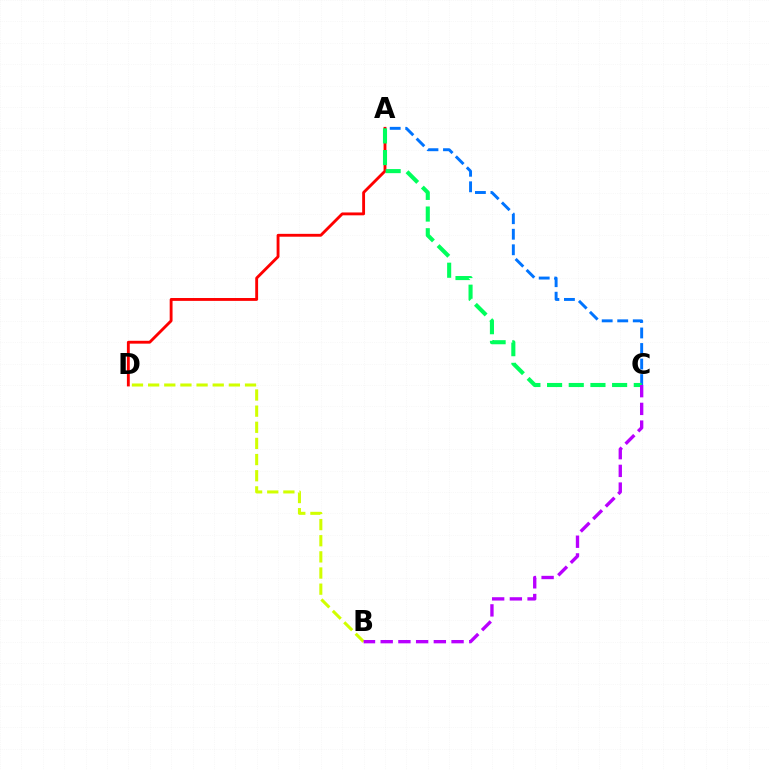{('A', 'D'): [{'color': '#ff0000', 'line_style': 'solid', 'thickness': 2.06}], ('A', 'C'): [{'color': '#0074ff', 'line_style': 'dashed', 'thickness': 2.11}, {'color': '#00ff5c', 'line_style': 'dashed', 'thickness': 2.95}], ('B', 'D'): [{'color': '#d1ff00', 'line_style': 'dashed', 'thickness': 2.19}], ('B', 'C'): [{'color': '#b900ff', 'line_style': 'dashed', 'thickness': 2.41}]}